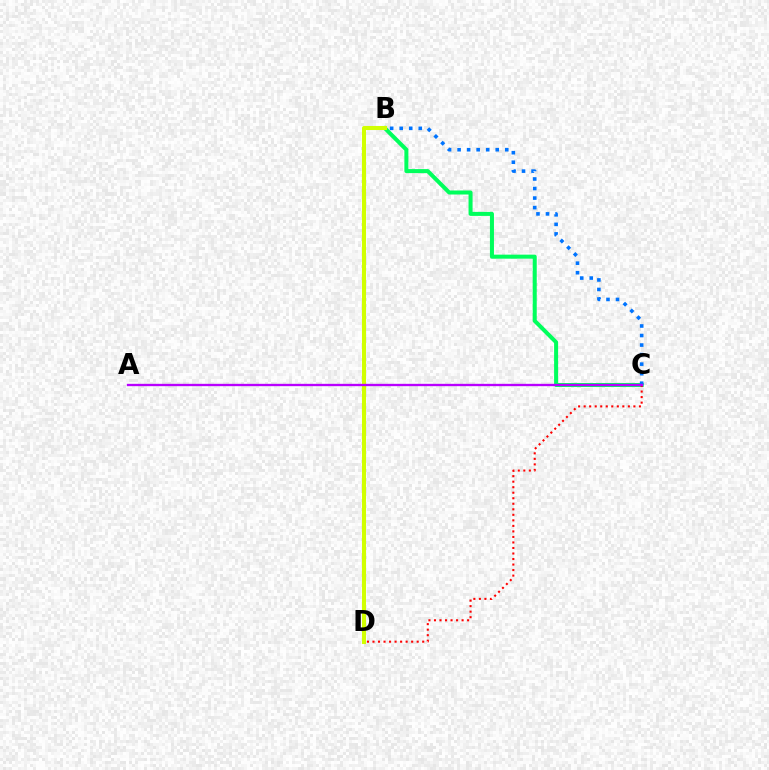{('B', 'C'): [{'color': '#00ff5c', 'line_style': 'solid', 'thickness': 2.9}, {'color': '#0074ff', 'line_style': 'dotted', 'thickness': 2.59}], ('C', 'D'): [{'color': '#ff0000', 'line_style': 'dotted', 'thickness': 1.5}], ('B', 'D'): [{'color': '#d1ff00', 'line_style': 'solid', 'thickness': 2.92}], ('A', 'C'): [{'color': '#b900ff', 'line_style': 'solid', 'thickness': 1.68}]}